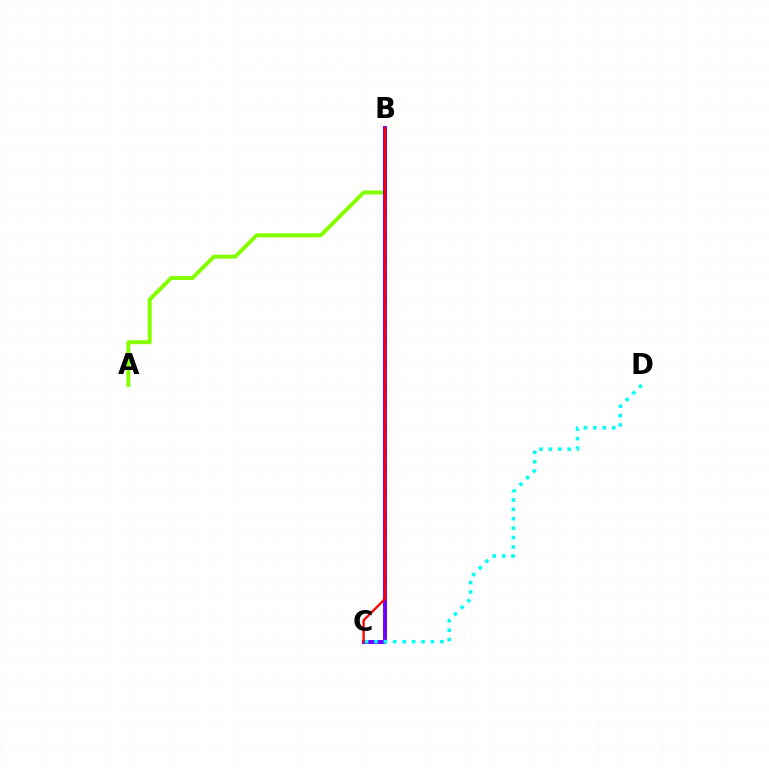{('A', 'B'): [{'color': '#84ff00', 'line_style': 'solid', 'thickness': 2.86}], ('B', 'C'): [{'color': '#7200ff', 'line_style': 'solid', 'thickness': 2.82}, {'color': '#ff0000', 'line_style': 'solid', 'thickness': 1.66}], ('C', 'D'): [{'color': '#00fff6', 'line_style': 'dotted', 'thickness': 2.56}]}